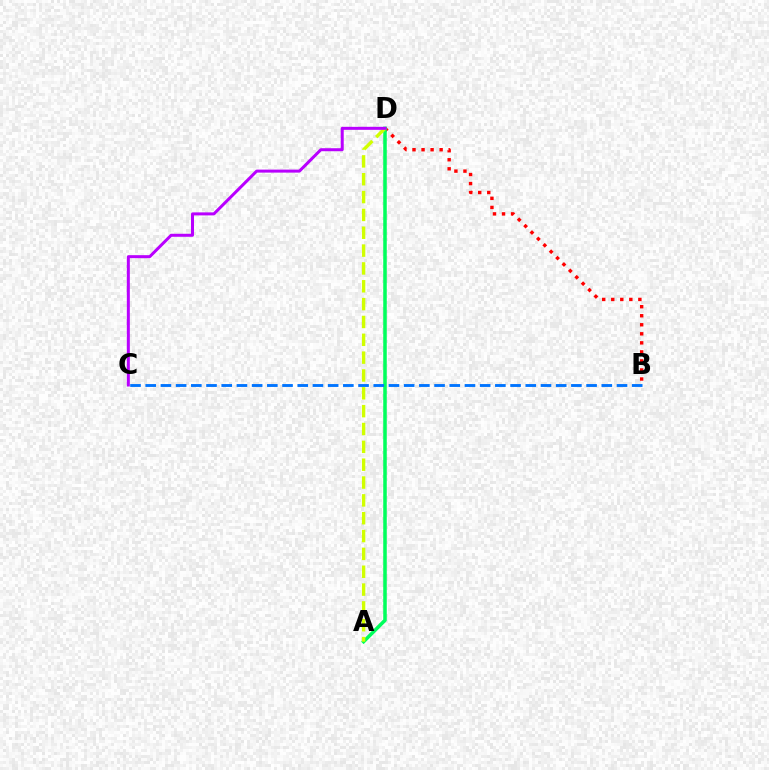{('B', 'D'): [{'color': '#ff0000', 'line_style': 'dotted', 'thickness': 2.46}], ('A', 'D'): [{'color': '#00ff5c', 'line_style': 'solid', 'thickness': 2.54}, {'color': '#d1ff00', 'line_style': 'dashed', 'thickness': 2.42}], ('C', 'D'): [{'color': '#b900ff', 'line_style': 'solid', 'thickness': 2.17}], ('B', 'C'): [{'color': '#0074ff', 'line_style': 'dashed', 'thickness': 2.07}]}